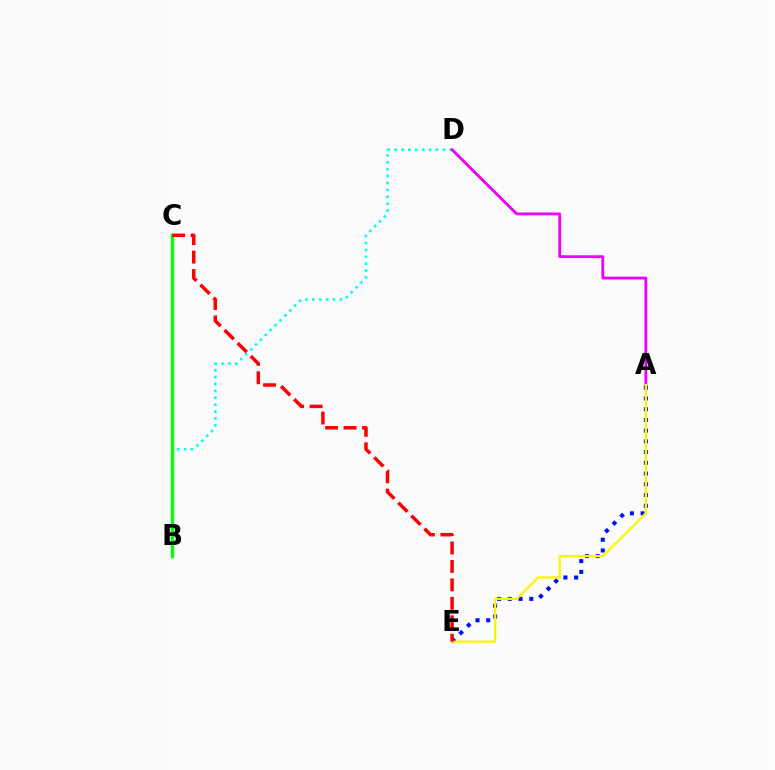{('A', 'E'): [{'color': '#0010ff', 'line_style': 'dotted', 'thickness': 2.92}, {'color': '#fcf500', 'line_style': 'solid', 'thickness': 1.66}], ('B', 'D'): [{'color': '#00fff6', 'line_style': 'dotted', 'thickness': 1.87}], ('A', 'D'): [{'color': '#ee00ff', 'line_style': 'solid', 'thickness': 2.04}], ('B', 'C'): [{'color': '#08ff00', 'line_style': 'solid', 'thickness': 2.47}], ('C', 'E'): [{'color': '#ff0000', 'line_style': 'dashed', 'thickness': 2.51}]}